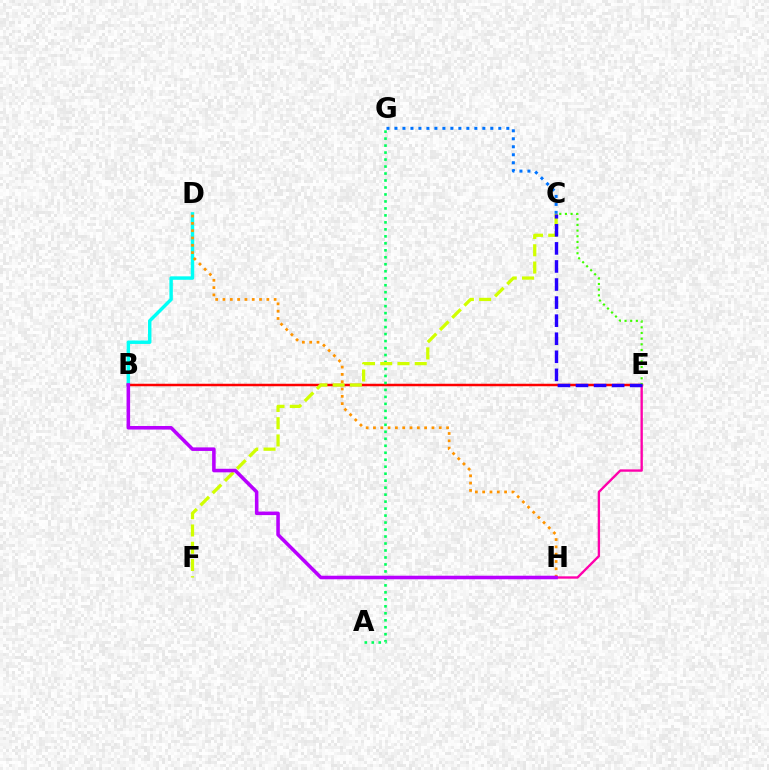{('B', 'D'): [{'color': '#00fff6', 'line_style': 'solid', 'thickness': 2.48}], ('B', 'E'): [{'color': '#ff0000', 'line_style': 'solid', 'thickness': 1.79}], ('C', 'G'): [{'color': '#0074ff', 'line_style': 'dotted', 'thickness': 2.17}], ('E', 'H'): [{'color': '#ff00ac', 'line_style': 'solid', 'thickness': 1.7}], ('A', 'G'): [{'color': '#00ff5c', 'line_style': 'dotted', 'thickness': 1.9}], ('C', 'F'): [{'color': '#d1ff00', 'line_style': 'dashed', 'thickness': 2.34}], ('C', 'E'): [{'color': '#3dff00', 'line_style': 'dotted', 'thickness': 1.54}, {'color': '#2500ff', 'line_style': 'dashed', 'thickness': 2.45}], ('D', 'H'): [{'color': '#ff9400', 'line_style': 'dotted', 'thickness': 1.99}], ('B', 'H'): [{'color': '#b900ff', 'line_style': 'solid', 'thickness': 2.56}]}